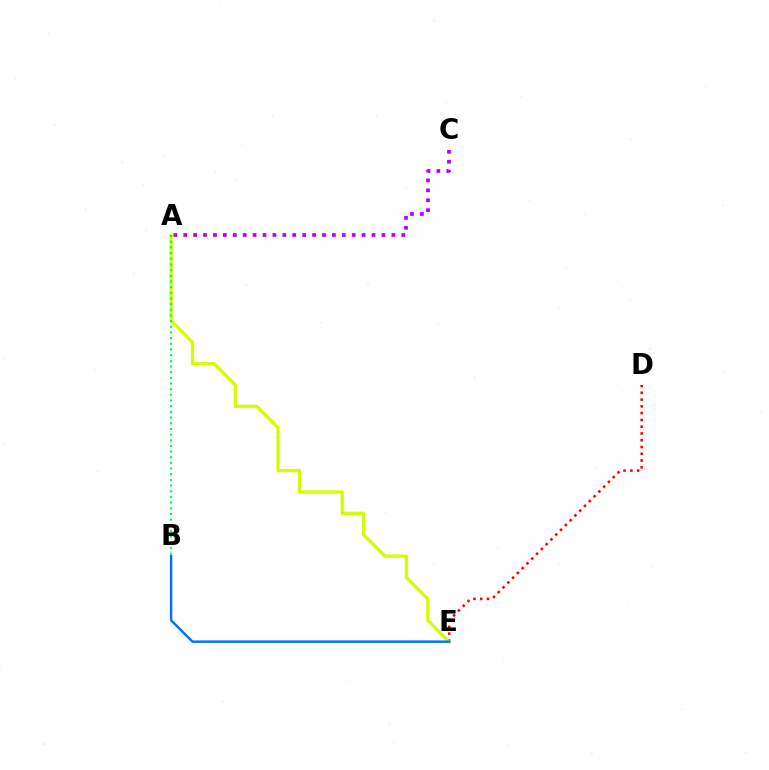{('D', 'E'): [{'color': '#ff0000', 'line_style': 'dotted', 'thickness': 1.84}], ('A', 'E'): [{'color': '#d1ff00', 'line_style': 'solid', 'thickness': 2.35}], ('A', 'B'): [{'color': '#00ff5c', 'line_style': 'dotted', 'thickness': 1.54}], ('B', 'E'): [{'color': '#0074ff', 'line_style': 'solid', 'thickness': 1.76}], ('A', 'C'): [{'color': '#b900ff', 'line_style': 'dotted', 'thickness': 2.69}]}